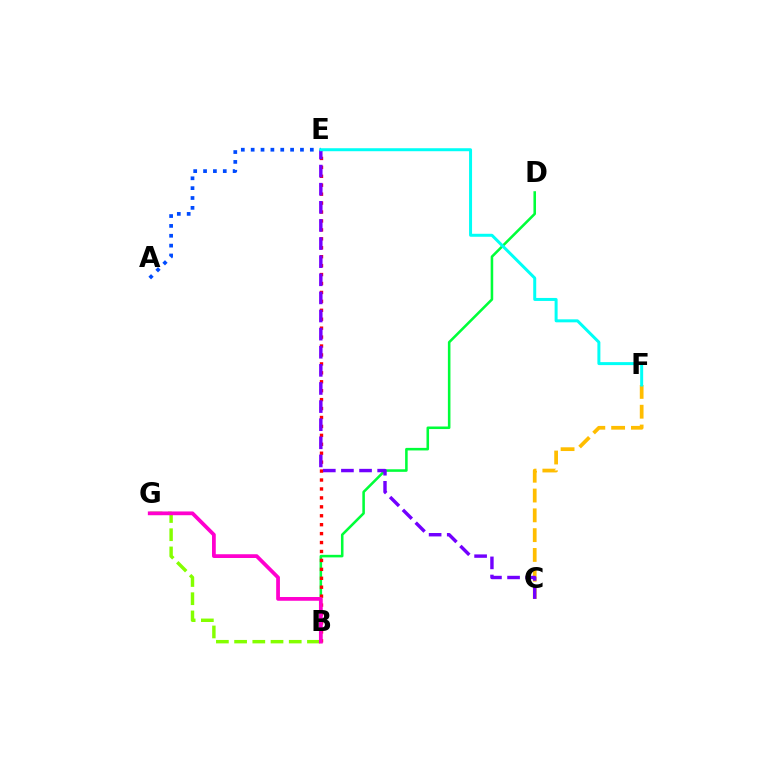{('B', 'D'): [{'color': '#00ff39', 'line_style': 'solid', 'thickness': 1.84}], ('B', 'G'): [{'color': '#84ff00', 'line_style': 'dashed', 'thickness': 2.47}, {'color': '#ff00cf', 'line_style': 'solid', 'thickness': 2.7}], ('A', 'E'): [{'color': '#004bff', 'line_style': 'dotted', 'thickness': 2.68}], ('B', 'E'): [{'color': '#ff0000', 'line_style': 'dotted', 'thickness': 2.43}], ('C', 'F'): [{'color': '#ffbd00', 'line_style': 'dashed', 'thickness': 2.69}], ('C', 'E'): [{'color': '#7200ff', 'line_style': 'dashed', 'thickness': 2.46}], ('E', 'F'): [{'color': '#00fff6', 'line_style': 'solid', 'thickness': 2.15}]}